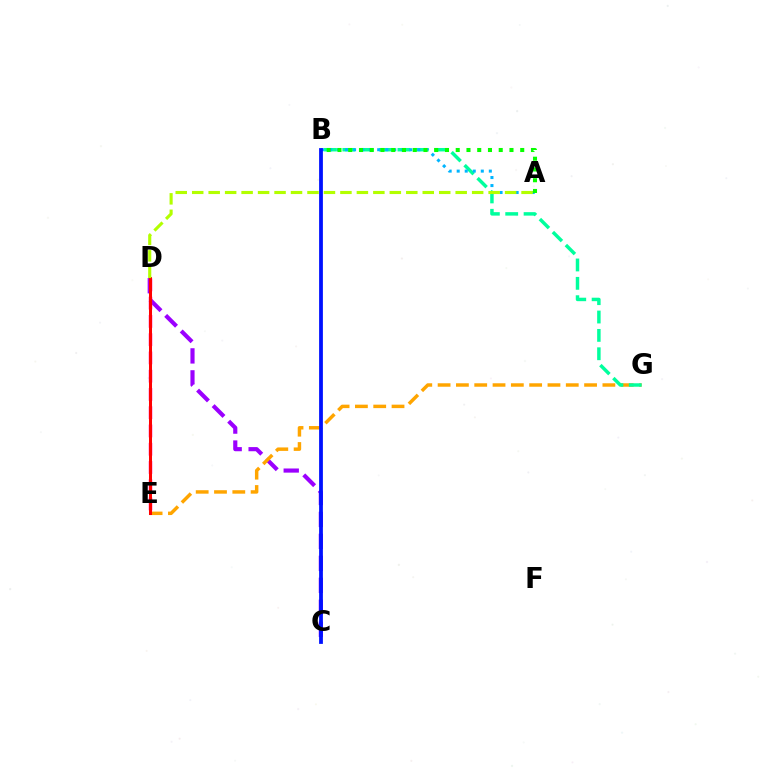{('C', 'D'): [{'color': '#9b00ff', 'line_style': 'dashed', 'thickness': 2.99}], ('D', 'E'): [{'color': '#ff00bd', 'line_style': 'dashed', 'thickness': 2.48}, {'color': '#ff0000', 'line_style': 'solid', 'thickness': 2.18}], ('E', 'G'): [{'color': '#ffa500', 'line_style': 'dashed', 'thickness': 2.49}], ('B', 'G'): [{'color': '#00ff9d', 'line_style': 'dashed', 'thickness': 2.49}], ('A', 'B'): [{'color': '#00b5ff', 'line_style': 'dotted', 'thickness': 2.18}, {'color': '#08ff00', 'line_style': 'dotted', 'thickness': 2.92}], ('A', 'D'): [{'color': '#b3ff00', 'line_style': 'dashed', 'thickness': 2.24}], ('B', 'C'): [{'color': '#0010ff', 'line_style': 'solid', 'thickness': 2.72}]}